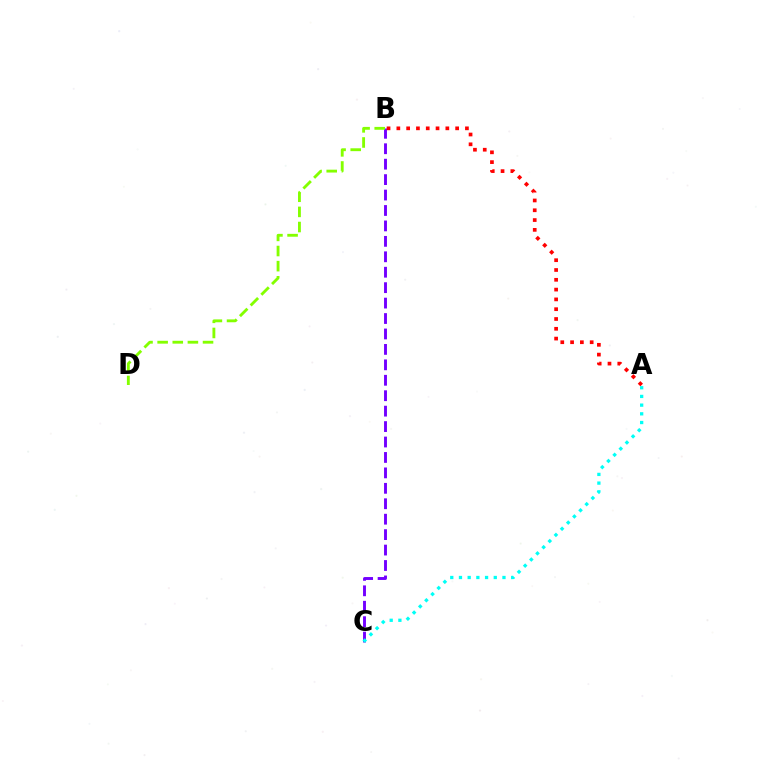{('B', 'C'): [{'color': '#7200ff', 'line_style': 'dashed', 'thickness': 2.1}], ('A', 'B'): [{'color': '#ff0000', 'line_style': 'dotted', 'thickness': 2.66}], ('B', 'D'): [{'color': '#84ff00', 'line_style': 'dashed', 'thickness': 2.06}], ('A', 'C'): [{'color': '#00fff6', 'line_style': 'dotted', 'thickness': 2.36}]}